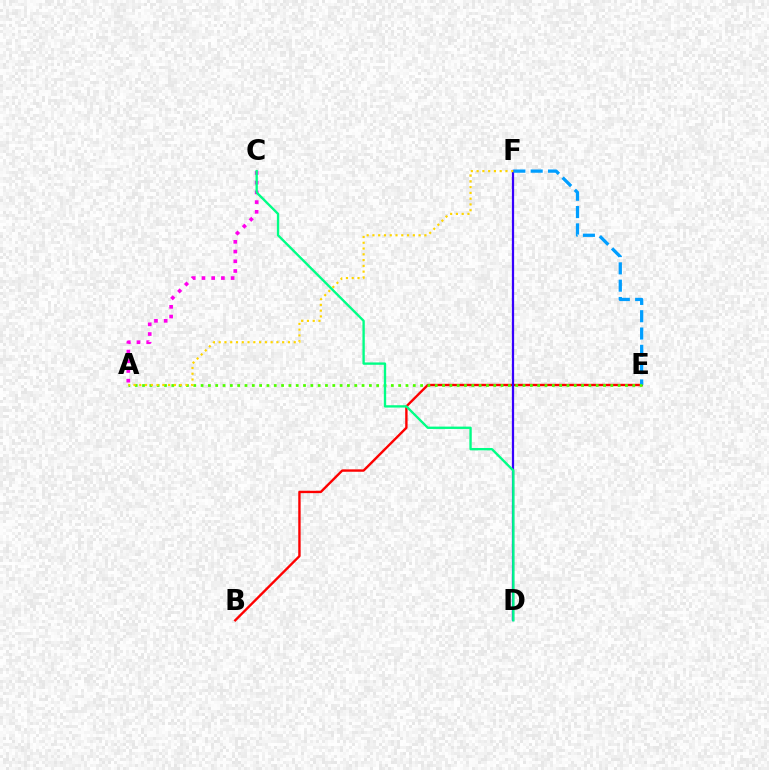{('B', 'E'): [{'color': '#ff0000', 'line_style': 'solid', 'thickness': 1.71}], ('D', 'F'): [{'color': '#3700ff', 'line_style': 'solid', 'thickness': 1.61}], ('E', 'F'): [{'color': '#009eff', 'line_style': 'dashed', 'thickness': 2.35}], ('A', 'C'): [{'color': '#ff00ed', 'line_style': 'dotted', 'thickness': 2.64}], ('A', 'E'): [{'color': '#4fff00', 'line_style': 'dotted', 'thickness': 1.99}], ('A', 'F'): [{'color': '#ffd500', 'line_style': 'dotted', 'thickness': 1.57}], ('C', 'D'): [{'color': '#00ff86', 'line_style': 'solid', 'thickness': 1.69}]}